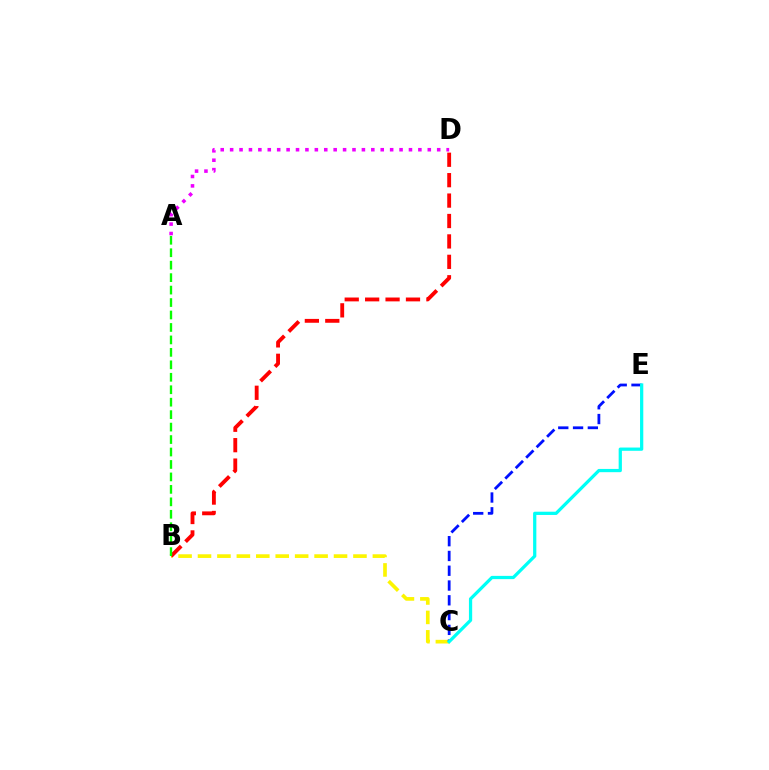{('B', 'C'): [{'color': '#fcf500', 'line_style': 'dashed', 'thickness': 2.64}], ('C', 'E'): [{'color': '#0010ff', 'line_style': 'dashed', 'thickness': 2.01}, {'color': '#00fff6', 'line_style': 'solid', 'thickness': 2.34}], ('B', 'D'): [{'color': '#ff0000', 'line_style': 'dashed', 'thickness': 2.77}], ('A', 'B'): [{'color': '#08ff00', 'line_style': 'dashed', 'thickness': 1.69}], ('A', 'D'): [{'color': '#ee00ff', 'line_style': 'dotted', 'thickness': 2.56}]}